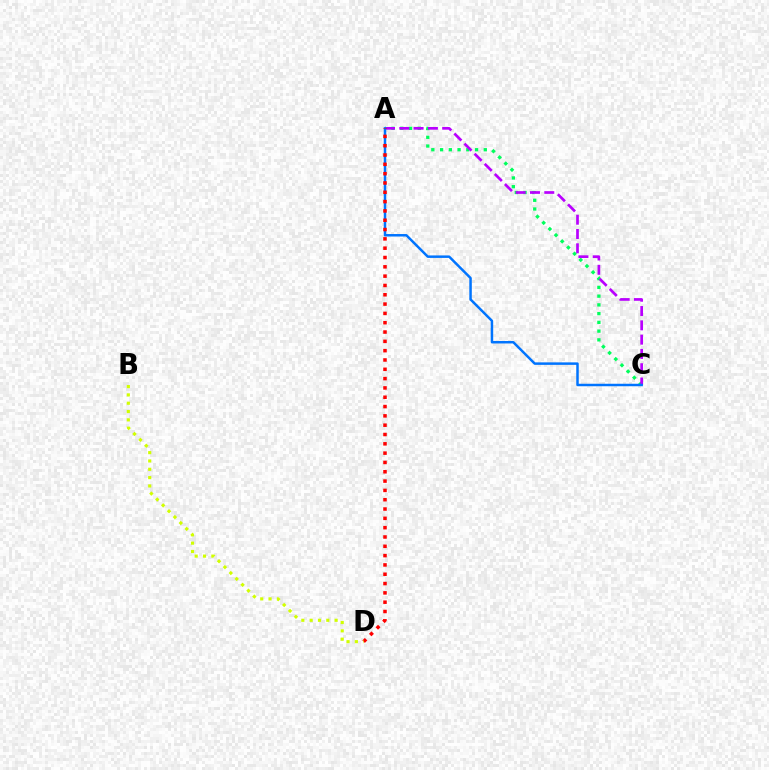{('A', 'C'): [{'color': '#00ff5c', 'line_style': 'dotted', 'thickness': 2.38}, {'color': '#b900ff', 'line_style': 'dashed', 'thickness': 1.94}, {'color': '#0074ff', 'line_style': 'solid', 'thickness': 1.79}], ('A', 'D'): [{'color': '#ff0000', 'line_style': 'dotted', 'thickness': 2.53}], ('B', 'D'): [{'color': '#d1ff00', 'line_style': 'dotted', 'thickness': 2.26}]}